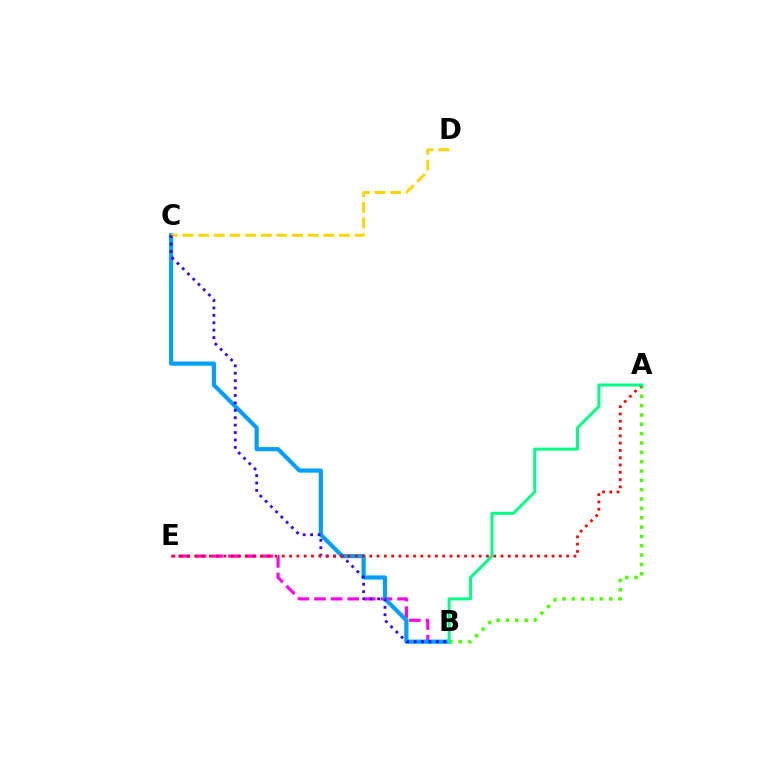{('B', 'E'): [{'color': '#ff00ed', 'line_style': 'dashed', 'thickness': 2.26}], ('B', 'C'): [{'color': '#009eff', 'line_style': 'solid', 'thickness': 3.0}, {'color': '#3700ff', 'line_style': 'dotted', 'thickness': 2.01}], ('C', 'D'): [{'color': '#ffd500', 'line_style': 'dashed', 'thickness': 2.13}], ('A', 'B'): [{'color': '#4fff00', 'line_style': 'dotted', 'thickness': 2.54}, {'color': '#00ff86', 'line_style': 'solid', 'thickness': 2.16}], ('A', 'E'): [{'color': '#ff0000', 'line_style': 'dotted', 'thickness': 1.98}]}